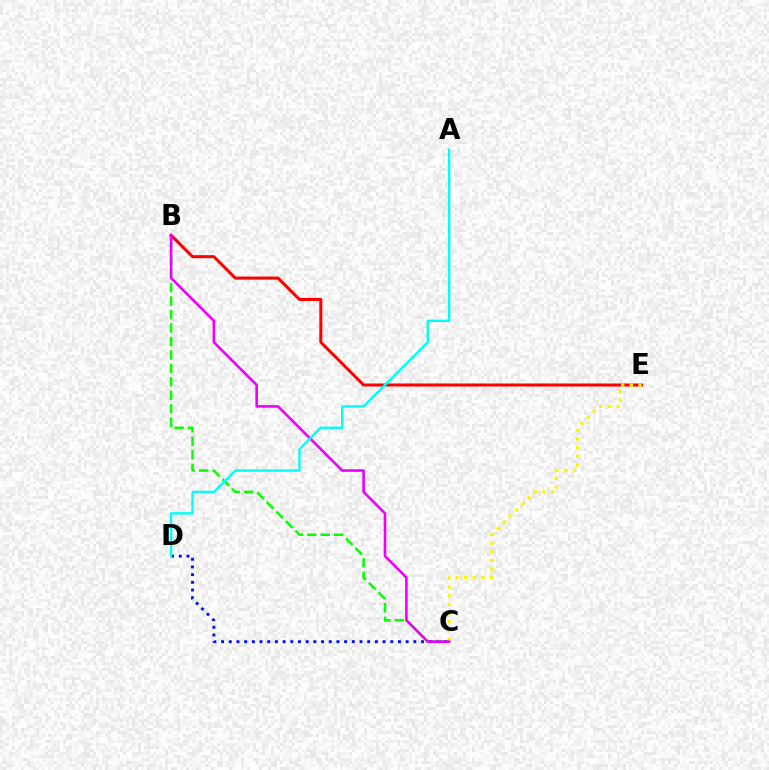{('B', 'C'): [{'color': '#08ff00', 'line_style': 'dashed', 'thickness': 1.83}, {'color': '#ee00ff', 'line_style': 'solid', 'thickness': 1.88}], ('C', 'D'): [{'color': '#0010ff', 'line_style': 'dotted', 'thickness': 2.09}], ('B', 'E'): [{'color': '#ff0000', 'line_style': 'solid', 'thickness': 2.18}], ('C', 'E'): [{'color': '#fcf500', 'line_style': 'dotted', 'thickness': 2.35}], ('A', 'D'): [{'color': '#00fff6', 'line_style': 'solid', 'thickness': 1.7}]}